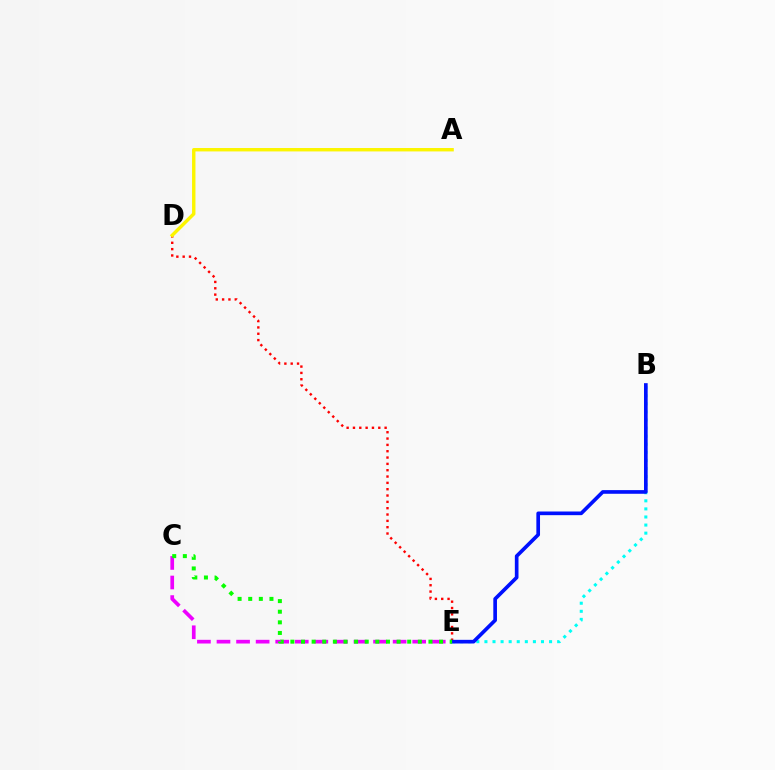{('C', 'E'): [{'color': '#ee00ff', 'line_style': 'dashed', 'thickness': 2.66}, {'color': '#08ff00', 'line_style': 'dotted', 'thickness': 2.89}], ('D', 'E'): [{'color': '#ff0000', 'line_style': 'dotted', 'thickness': 1.72}], ('A', 'D'): [{'color': '#fcf500', 'line_style': 'solid', 'thickness': 2.45}], ('B', 'E'): [{'color': '#00fff6', 'line_style': 'dotted', 'thickness': 2.2}, {'color': '#0010ff', 'line_style': 'solid', 'thickness': 2.64}]}